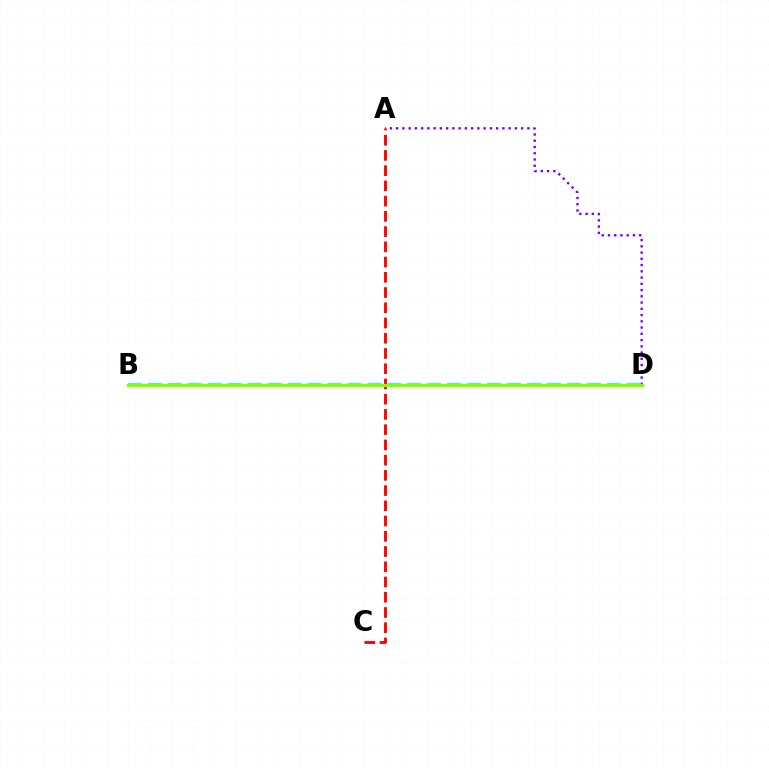{('A', 'D'): [{'color': '#7200ff', 'line_style': 'dotted', 'thickness': 1.7}], ('B', 'D'): [{'color': '#00fff6', 'line_style': 'dashed', 'thickness': 2.71}, {'color': '#84ff00', 'line_style': 'solid', 'thickness': 2.4}], ('A', 'C'): [{'color': '#ff0000', 'line_style': 'dashed', 'thickness': 2.07}]}